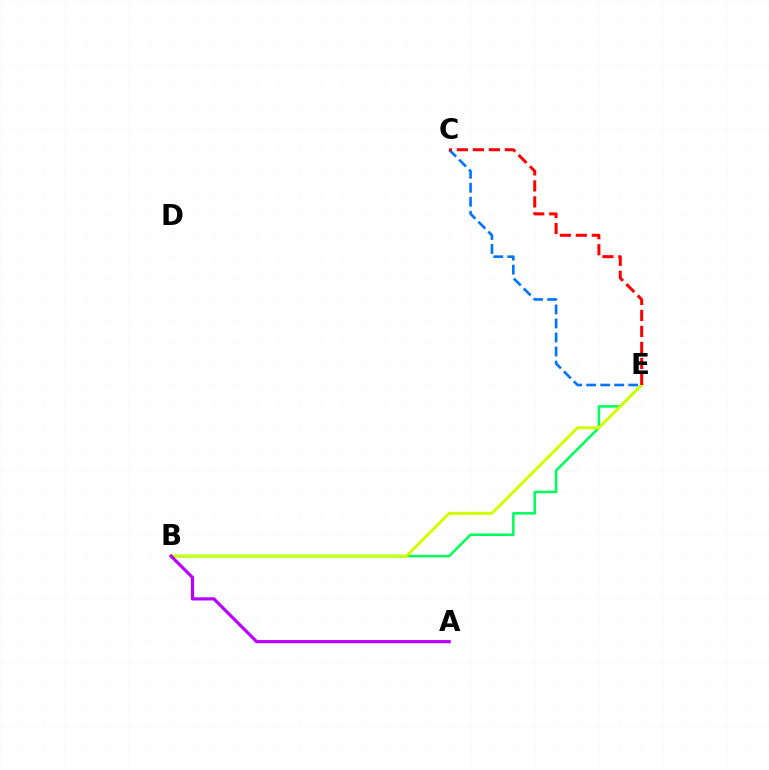{('B', 'E'): [{'color': '#00ff5c', 'line_style': 'solid', 'thickness': 1.83}, {'color': '#d1ff00', 'line_style': 'solid', 'thickness': 2.16}], ('A', 'B'): [{'color': '#b900ff', 'line_style': 'solid', 'thickness': 2.29}], ('C', 'E'): [{'color': '#0074ff', 'line_style': 'dashed', 'thickness': 1.9}, {'color': '#ff0000', 'line_style': 'dashed', 'thickness': 2.17}]}